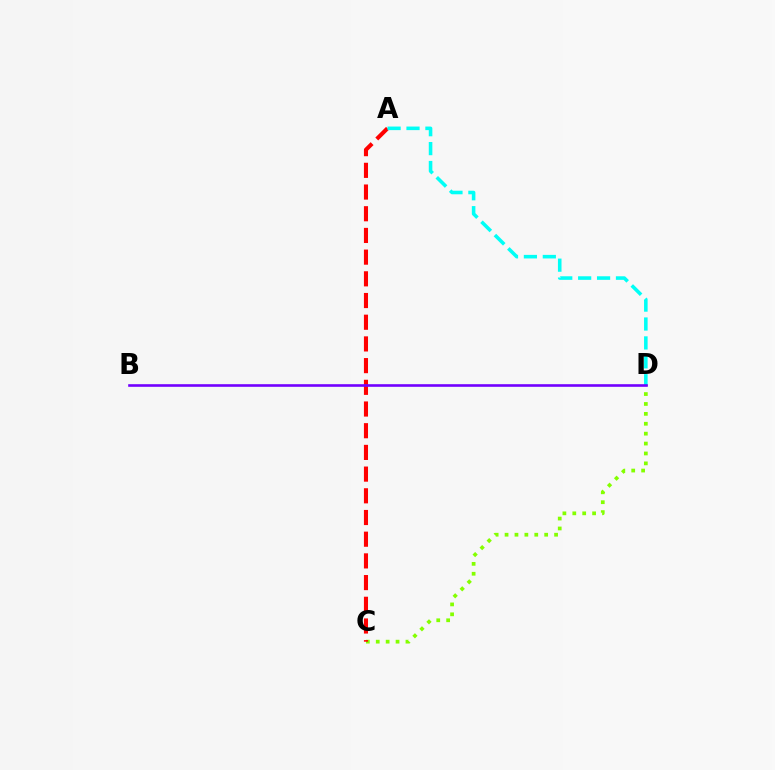{('C', 'D'): [{'color': '#84ff00', 'line_style': 'dotted', 'thickness': 2.69}], ('A', 'C'): [{'color': '#ff0000', 'line_style': 'dashed', 'thickness': 2.95}], ('A', 'D'): [{'color': '#00fff6', 'line_style': 'dashed', 'thickness': 2.57}], ('B', 'D'): [{'color': '#7200ff', 'line_style': 'solid', 'thickness': 1.88}]}